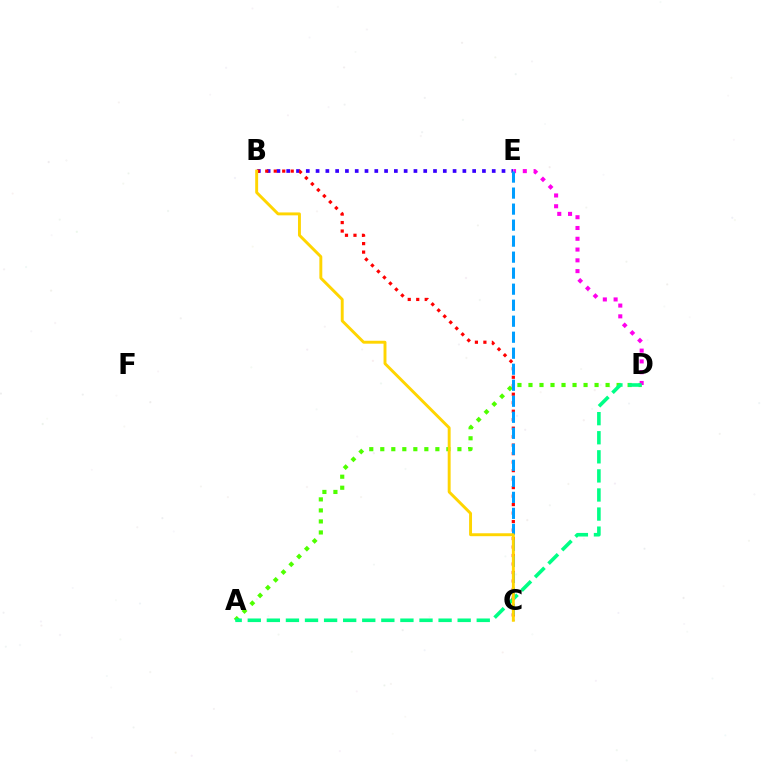{('A', 'D'): [{'color': '#4fff00', 'line_style': 'dotted', 'thickness': 2.99}, {'color': '#00ff86', 'line_style': 'dashed', 'thickness': 2.59}], ('B', 'E'): [{'color': '#3700ff', 'line_style': 'dotted', 'thickness': 2.66}], ('D', 'E'): [{'color': '#ff00ed', 'line_style': 'dotted', 'thickness': 2.93}], ('B', 'C'): [{'color': '#ff0000', 'line_style': 'dotted', 'thickness': 2.31}, {'color': '#ffd500', 'line_style': 'solid', 'thickness': 2.1}], ('C', 'E'): [{'color': '#009eff', 'line_style': 'dashed', 'thickness': 2.18}]}